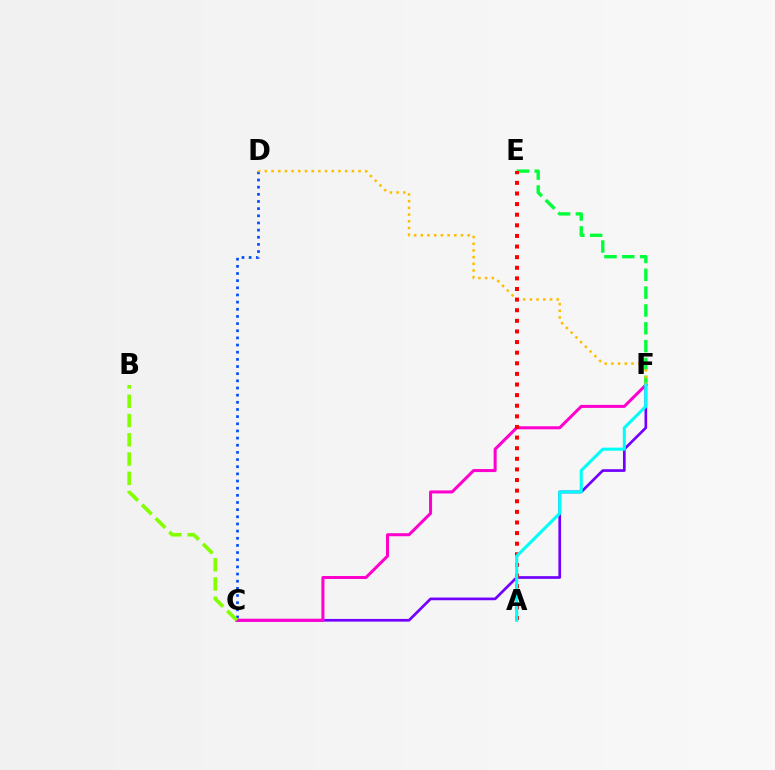{('C', 'D'): [{'color': '#004bff', 'line_style': 'dotted', 'thickness': 1.94}], ('C', 'F'): [{'color': '#7200ff', 'line_style': 'solid', 'thickness': 1.94}, {'color': '#ff00cf', 'line_style': 'solid', 'thickness': 2.18}], ('E', 'F'): [{'color': '#00ff39', 'line_style': 'dashed', 'thickness': 2.42}], ('B', 'C'): [{'color': '#84ff00', 'line_style': 'dashed', 'thickness': 2.62}], ('D', 'F'): [{'color': '#ffbd00', 'line_style': 'dotted', 'thickness': 1.82}], ('A', 'E'): [{'color': '#ff0000', 'line_style': 'dotted', 'thickness': 2.88}], ('A', 'F'): [{'color': '#00fff6', 'line_style': 'solid', 'thickness': 2.2}]}